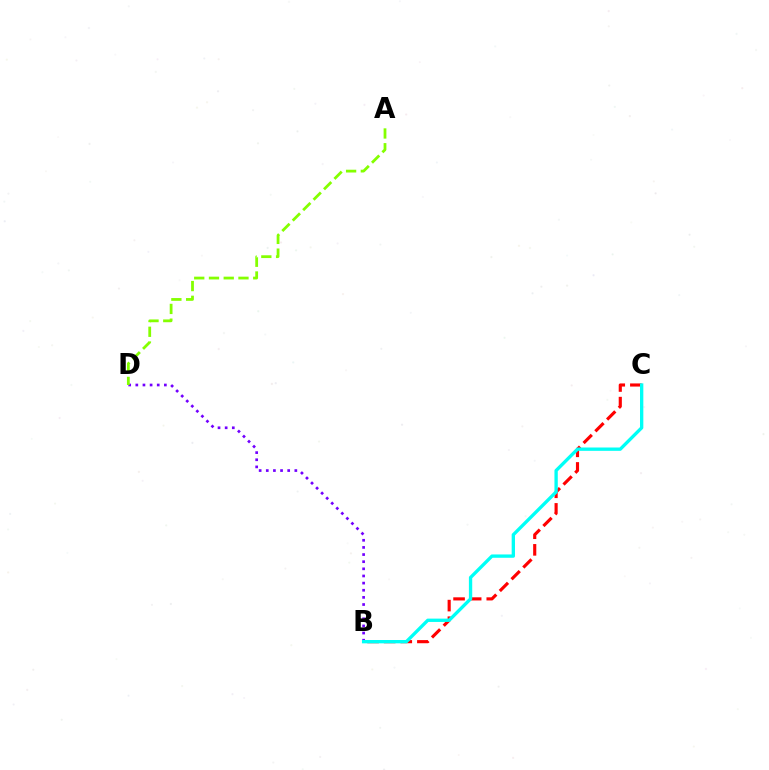{('B', 'C'): [{'color': '#ff0000', 'line_style': 'dashed', 'thickness': 2.26}, {'color': '#00fff6', 'line_style': 'solid', 'thickness': 2.4}], ('B', 'D'): [{'color': '#7200ff', 'line_style': 'dotted', 'thickness': 1.94}], ('A', 'D'): [{'color': '#84ff00', 'line_style': 'dashed', 'thickness': 2.0}]}